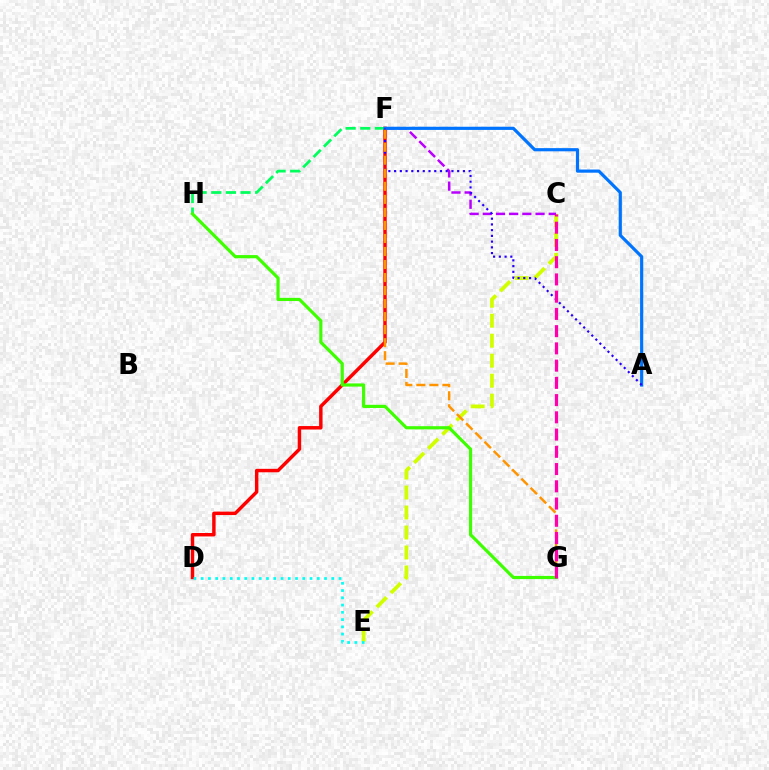{('D', 'F'): [{'color': '#ff0000', 'line_style': 'solid', 'thickness': 2.48}], ('C', 'E'): [{'color': '#d1ff00', 'line_style': 'dashed', 'thickness': 2.71}], ('F', 'H'): [{'color': '#00ff5c', 'line_style': 'dashed', 'thickness': 1.99}], ('C', 'F'): [{'color': '#b900ff', 'line_style': 'dashed', 'thickness': 1.79}], ('D', 'E'): [{'color': '#00fff6', 'line_style': 'dotted', 'thickness': 1.97}], ('A', 'F'): [{'color': '#0074ff', 'line_style': 'solid', 'thickness': 2.29}, {'color': '#2500ff', 'line_style': 'dotted', 'thickness': 1.56}], ('F', 'G'): [{'color': '#ff9400', 'line_style': 'dashed', 'thickness': 1.77}], ('G', 'H'): [{'color': '#3dff00', 'line_style': 'solid', 'thickness': 2.28}], ('C', 'G'): [{'color': '#ff00ac', 'line_style': 'dashed', 'thickness': 2.34}]}